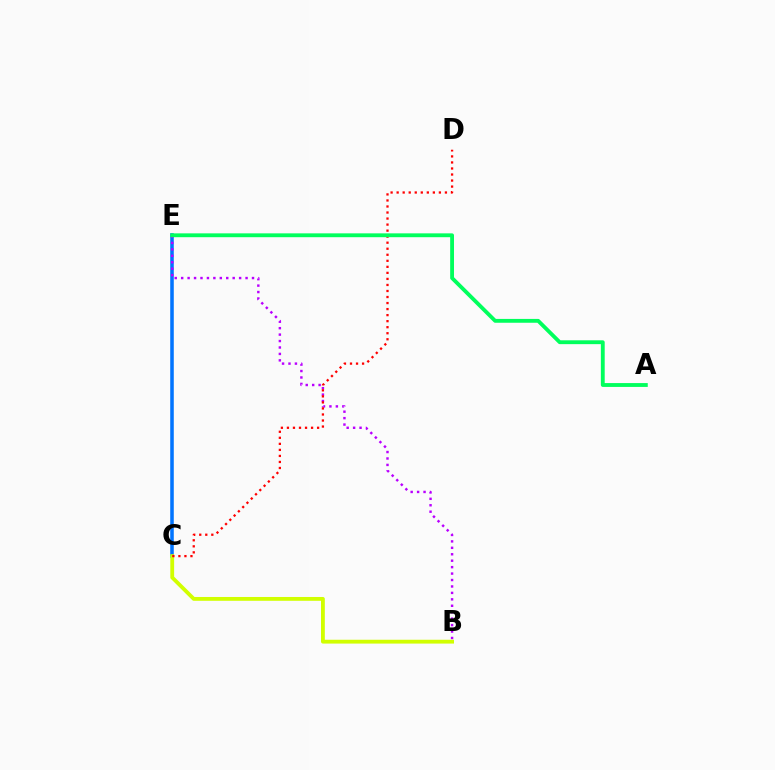{('C', 'E'): [{'color': '#0074ff', 'line_style': 'solid', 'thickness': 2.55}], ('B', 'E'): [{'color': '#b900ff', 'line_style': 'dotted', 'thickness': 1.75}], ('B', 'C'): [{'color': '#d1ff00', 'line_style': 'solid', 'thickness': 2.75}], ('C', 'D'): [{'color': '#ff0000', 'line_style': 'dotted', 'thickness': 1.64}], ('A', 'E'): [{'color': '#00ff5c', 'line_style': 'solid', 'thickness': 2.77}]}